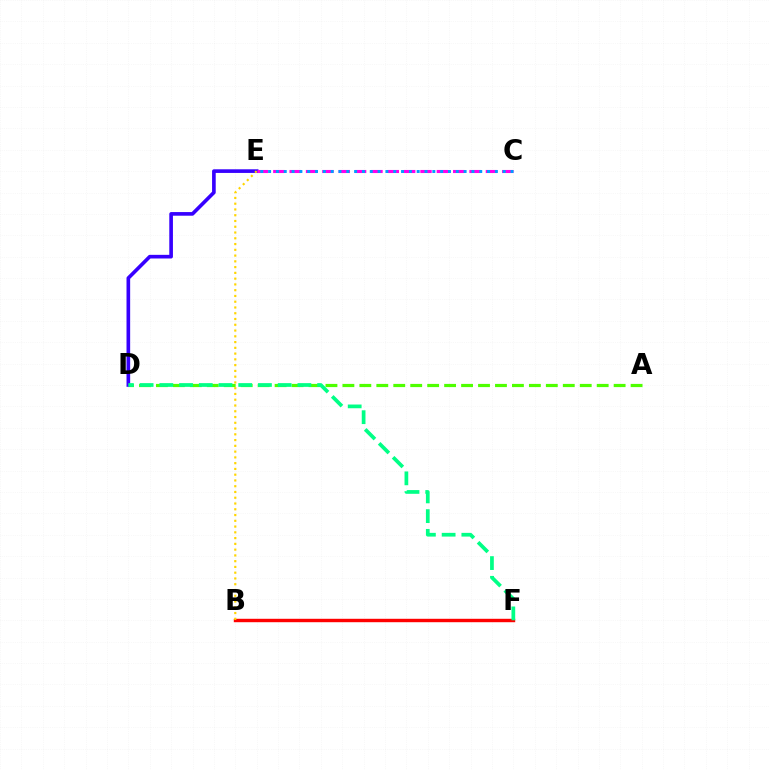{('B', 'F'): [{'color': '#ff0000', 'line_style': 'solid', 'thickness': 2.46}], ('A', 'D'): [{'color': '#4fff00', 'line_style': 'dashed', 'thickness': 2.3}], ('D', 'E'): [{'color': '#3700ff', 'line_style': 'solid', 'thickness': 2.62}], ('C', 'E'): [{'color': '#ff00ed', 'line_style': 'dashed', 'thickness': 2.22}, {'color': '#009eff', 'line_style': 'dotted', 'thickness': 2.12}], ('D', 'F'): [{'color': '#00ff86', 'line_style': 'dashed', 'thickness': 2.68}], ('B', 'E'): [{'color': '#ffd500', 'line_style': 'dotted', 'thickness': 1.57}]}